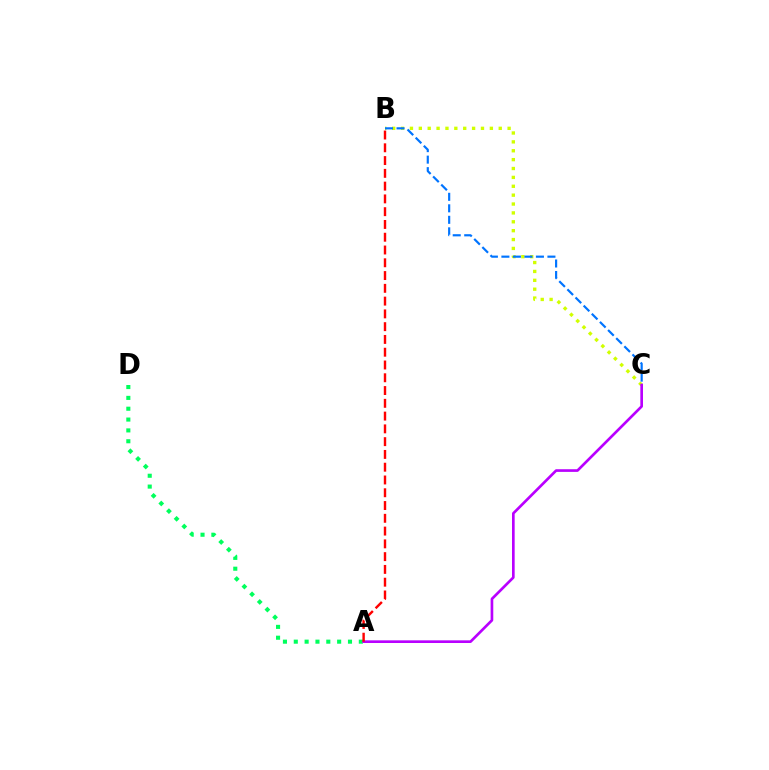{('A', 'D'): [{'color': '#00ff5c', 'line_style': 'dotted', 'thickness': 2.95}], ('B', 'C'): [{'color': '#d1ff00', 'line_style': 'dotted', 'thickness': 2.41}, {'color': '#0074ff', 'line_style': 'dashed', 'thickness': 1.56}], ('A', 'C'): [{'color': '#b900ff', 'line_style': 'solid', 'thickness': 1.92}], ('A', 'B'): [{'color': '#ff0000', 'line_style': 'dashed', 'thickness': 1.74}]}